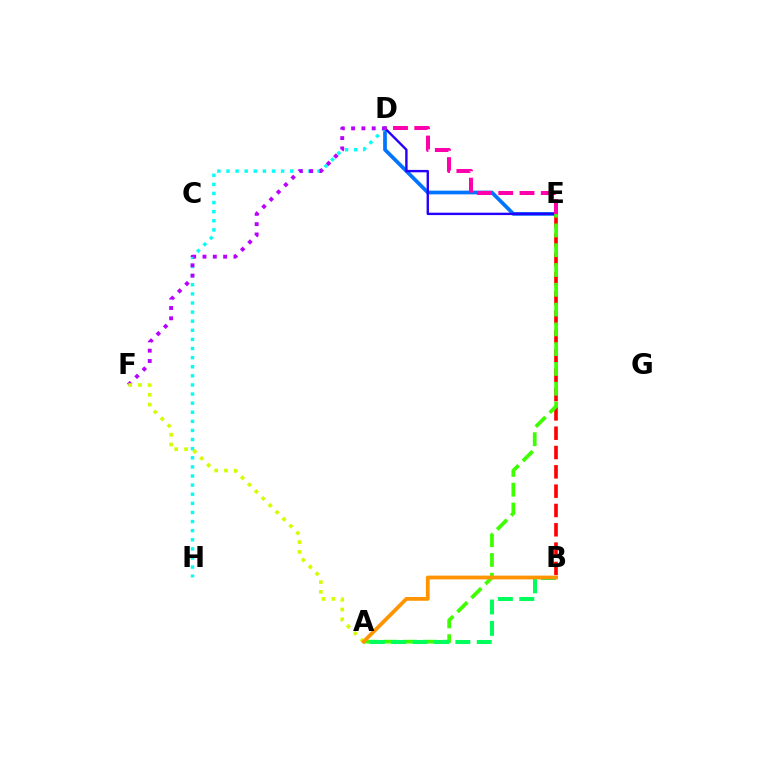{('D', 'E'): [{'color': '#0074ff', 'line_style': 'solid', 'thickness': 2.68}, {'color': '#2500ff', 'line_style': 'solid', 'thickness': 1.72}, {'color': '#ff00ac', 'line_style': 'dashed', 'thickness': 2.89}], ('B', 'E'): [{'color': '#ff0000', 'line_style': 'dashed', 'thickness': 2.62}], ('D', 'H'): [{'color': '#00fff6', 'line_style': 'dotted', 'thickness': 2.47}], ('A', 'E'): [{'color': '#3dff00', 'line_style': 'dashed', 'thickness': 2.69}], ('D', 'F'): [{'color': '#b900ff', 'line_style': 'dotted', 'thickness': 2.8}], ('A', 'B'): [{'color': '#00ff5c', 'line_style': 'dashed', 'thickness': 2.9}, {'color': '#ff9400', 'line_style': 'solid', 'thickness': 2.71}], ('A', 'F'): [{'color': '#d1ff00', 'line_style': 'dotted', 'thickness': 2.65}]}